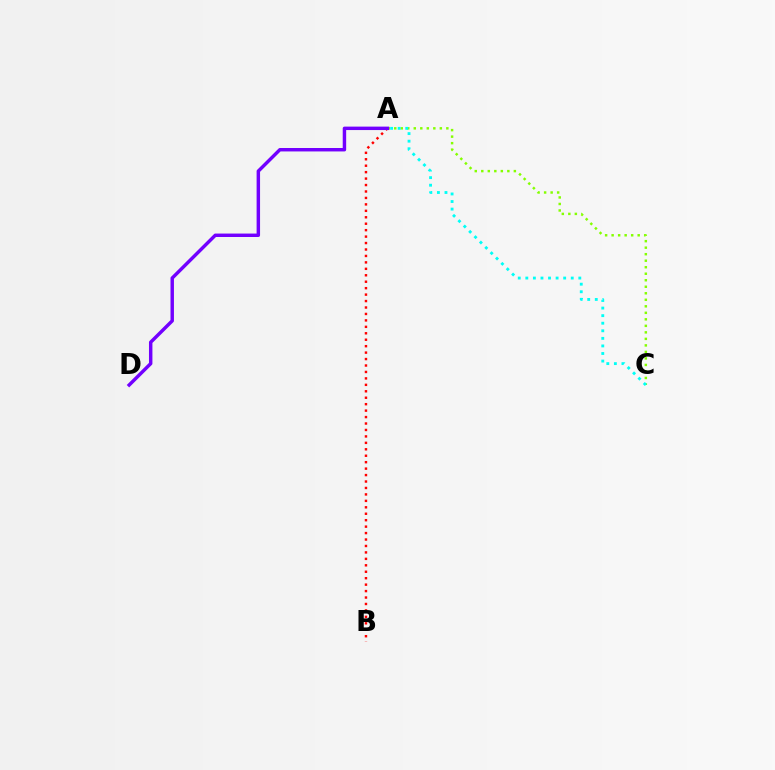{('A', 'C'): [{'color': '#84ff00', 'line_style': 'dotted', 'thickness': 1.77}, {'color': '#00fff6', 'line_style': 'dotted', 'thickness': 2.06}], ('A', 'B'): [{'color': '#ff0000', 'line_style': 'dotted', 'thickness': 1.75}], ('A', 'D'): [{'color': '#7200ff', 'line_style': 'solid', 'thickness': 2.48}]}